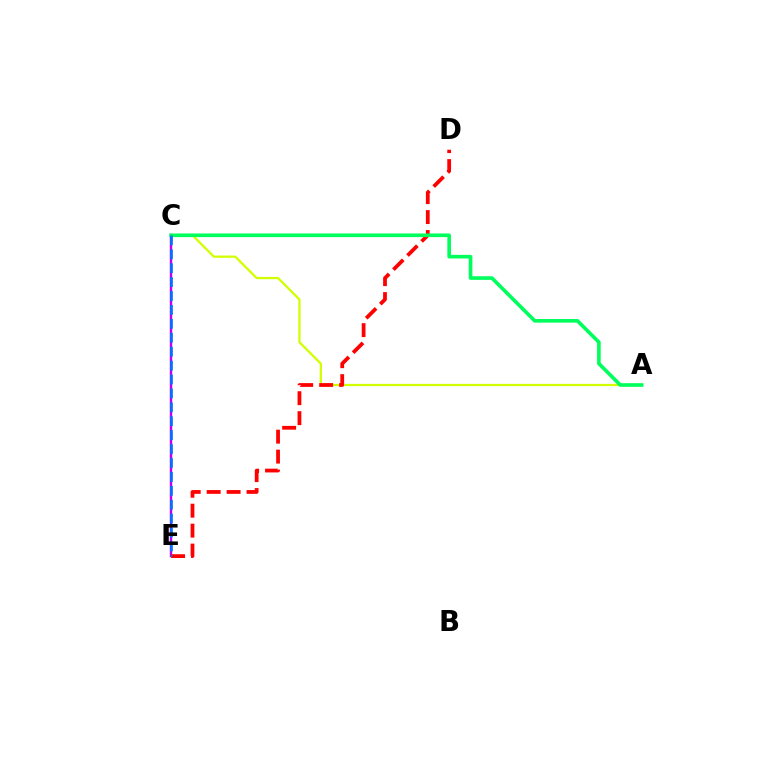{('C', 'E'): [{'color': '#b900ff', 'line_style': 'solid', 'thickness': 1.74}, {'color': '#0074ff', 'line_style': 'dashed', 'thickness': 1.89}], ('A', 'C'): [{'color': '#d1ff00', 'line_style': 'solid', 'thickness': 1.63}, {'color': '#00ff5c', 'line_style': 'solid', 'thickness': 2.61}], ('D', 'E'): [{'color': '#ff0000', 'line_style': 'dashed', 'thickness': 2.71}]}